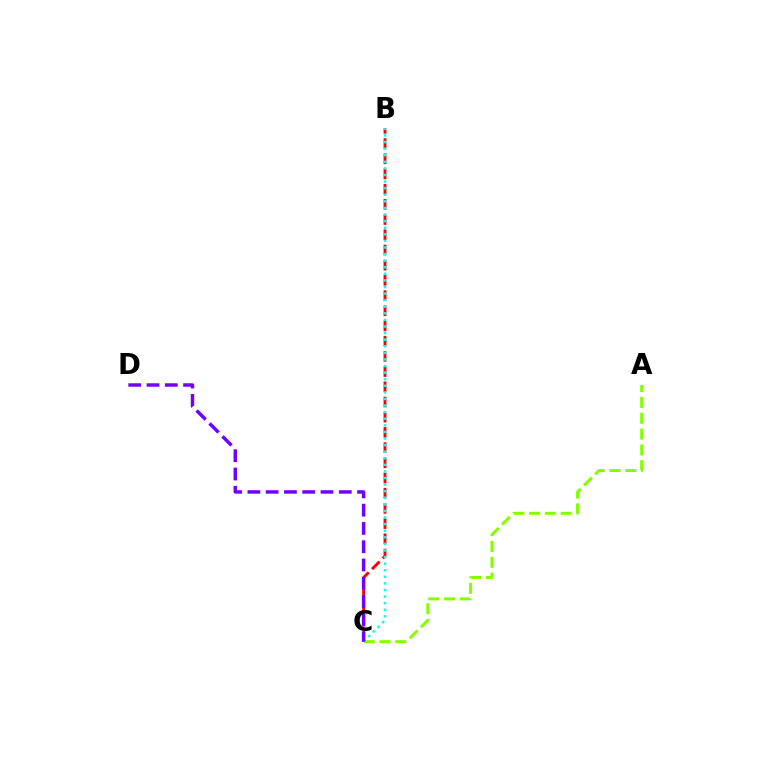{('A', 'C'): [{'color': '#84ff00', 'line_style': 'dashed', 'thickness': 2.15}], ('B', 'C'): [{'color': '#ff0000', 'line_style': 'dashed', 'thickness': 2.07}, {'color': '#00fff6', 'line_style': 'dotted', 'thickness': 1.79}], ('C', 'D'): [{'color': '#7200ff', 'line_style': 'dashed', 'thickness': 2.48}]}